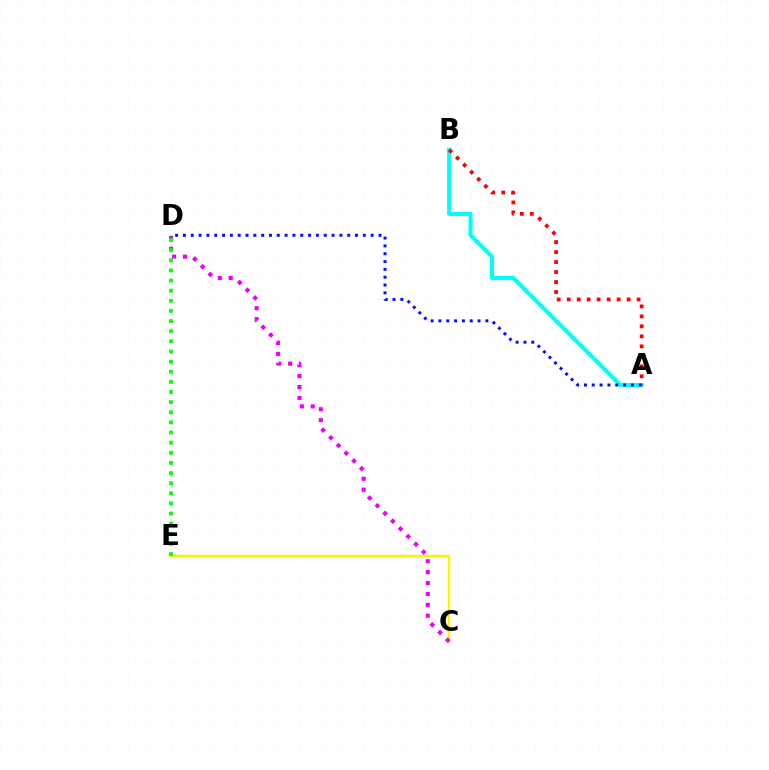{('C', 'E'): [{'color': '#fcf500', 'line_style': 'solid', 'thickness': 1.8}], ('C', 'D'): [{'color': '#ee00ff', 'line_style': 'dotted', 'thickness': 2.96}], ('A', 'B'): [{'color': '#00fff6', 'line_style': 'solid', 'thickness': 2.96}, {'color': '#ff0000', 'line_style': 'dotted', 'thickness': 2.71}], ('D', 'E'): [{'color': '#08ff00', 'line_style': 'dotted', 'thickness': 2.75}], ('A', 'D'): [{'color': '#0010ff', 'line_style': 'dotted', 'thickness': 2.13}]}